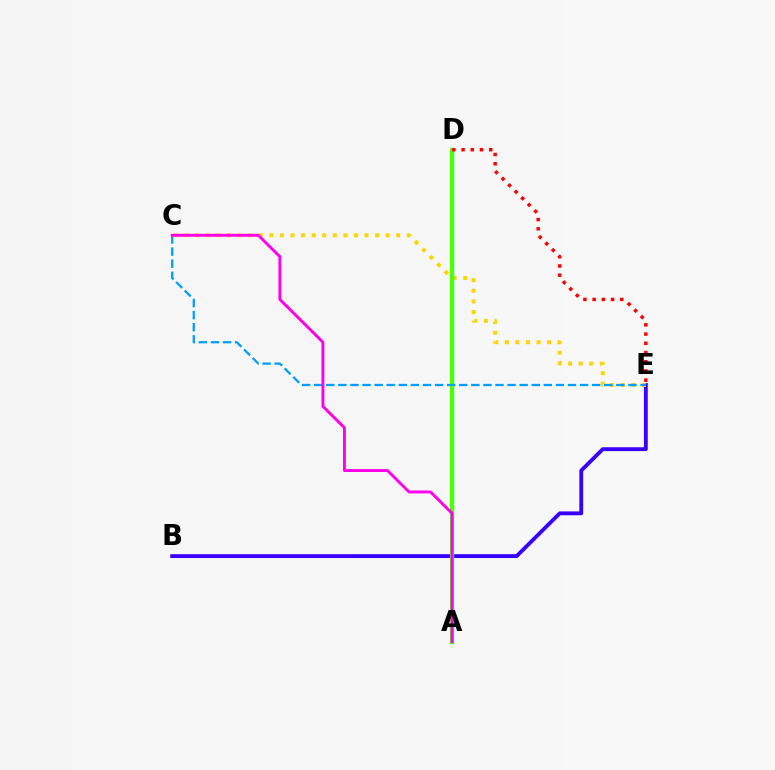{('B', 'E'): [{'color': '#3700ff', 'line_style': 'solid', 'thickness': 2.77}], ('C', 'E'): [{'color': '#ffd500', 'line_style': 'dotted', 'thickness': 2.87}, {'color': '#009eff', 'line_style': 'dashed', 'thickness': 1.64}], ('A', 'D'): [{'color': '#00ff86', 'line_style': 'solid', 'thickness': 2.43}, {'color': '#4fff00', 'line_style': 'solid', 'thickness': 2.98}], ('A', 'C'): [{'color': '#ff00ed', 'line_style': 'solid', 'thickness': 2.09}], ('D', 'E'): [{'color': '#ff0000', 'line_style': 'dotted', 'thickness': 2.51}]}